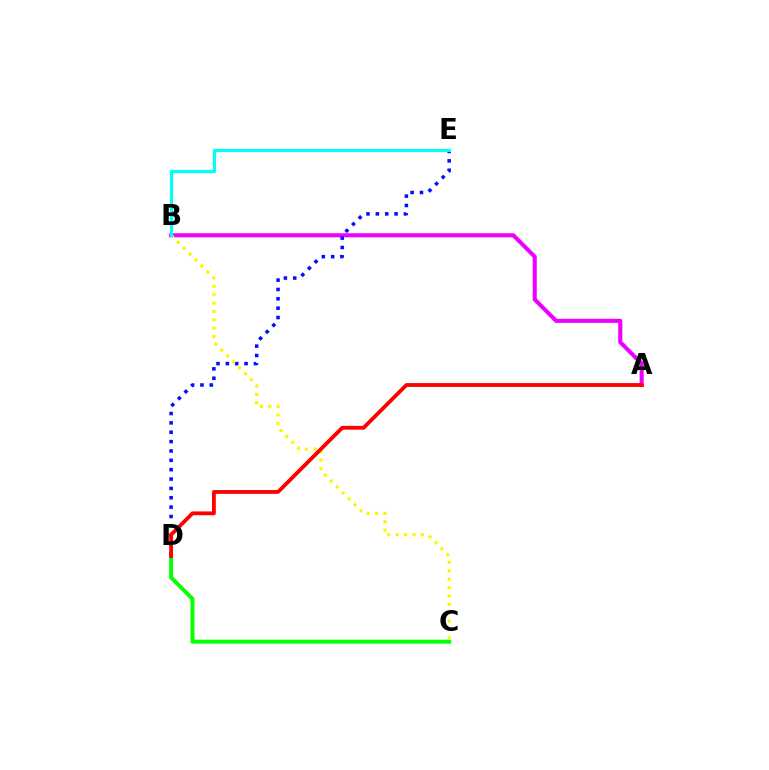{('C', 'D'): [{'color': '#08ff00', 'line_style': 'solid', 'thickness': 2.85}], ('A', 'B'): [{'color': '#ee00ff', 'line_style': 'solid', 'thickness': 2.94}], ('D', 'E'): [{'color': '#0010ff', 'line_style': 'dotted', 'thickness': 2.54}], ('B', 'C'): [{'color': '#fcf500', 'line_style': 'dotted', 'thickness': 2.28}], ('A', 'D'): [{'color': '#ff0000', 'line_style': 'solid', 'thickness': 2.75}], ('B', 'E'): [{'color': '#00fff6', 'line_style': 'solid', 'thickness': 2.3}]}